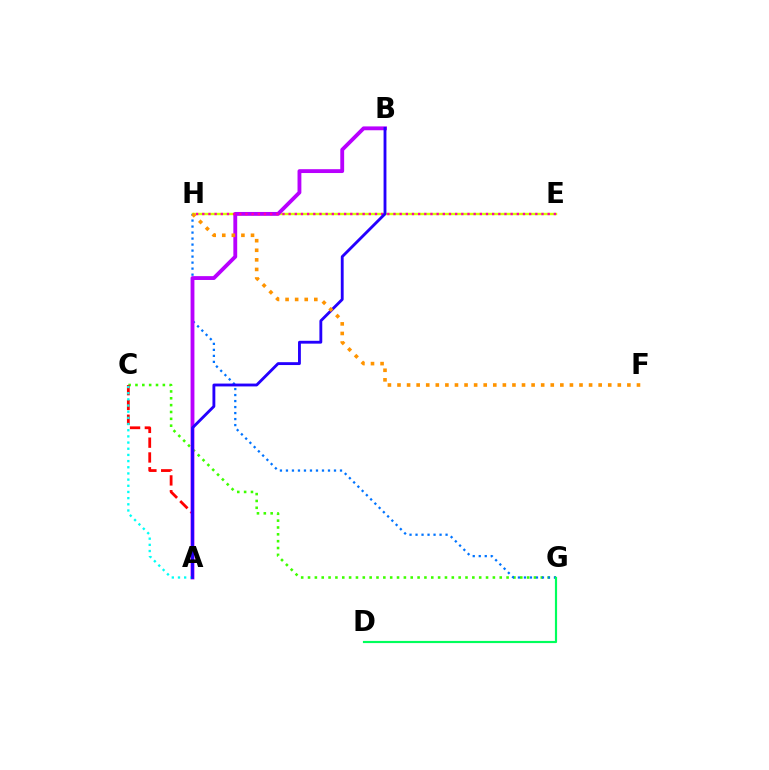{('C', 'G'): [{'color': '#3dff00', 'line_style': 'dotted', 'thickness': 1.86}], ('E', 'H'): [{'color': '#d1ff00', 'line_style': 'solid', 'thickness': 1.73}, {'color': '#ff00ac', 'line_style': 'dotted', 'thickness': 1.68}], ('G', 'H'): [{'color': '#0074ff', 'line_style': 'dotted', 'thickness': 1.63}], ('D', 'G'): [{'color': '#00ff5c', 'line_style': 'solid', 'thickness': 1.56}], ('A', 'C'): [{'color': '#ff0000', 'line_style': 'dashed', 'thickness': 2.01}, {'color': '#00fff6', 'line_style': 'dotted', 'thickness': 1.68}], ('A', 'B'): [{'color': '#b900ff', 'line_style': 'solid', 'thickness': 2.77}, {'color': '#2500ff', 'line_style': 'solid', 'thickness': 2.05}], ('F', 'H'): [{'color': '#ff9400', 'line_style': 'dotted', 'thickness': 2.6}]}